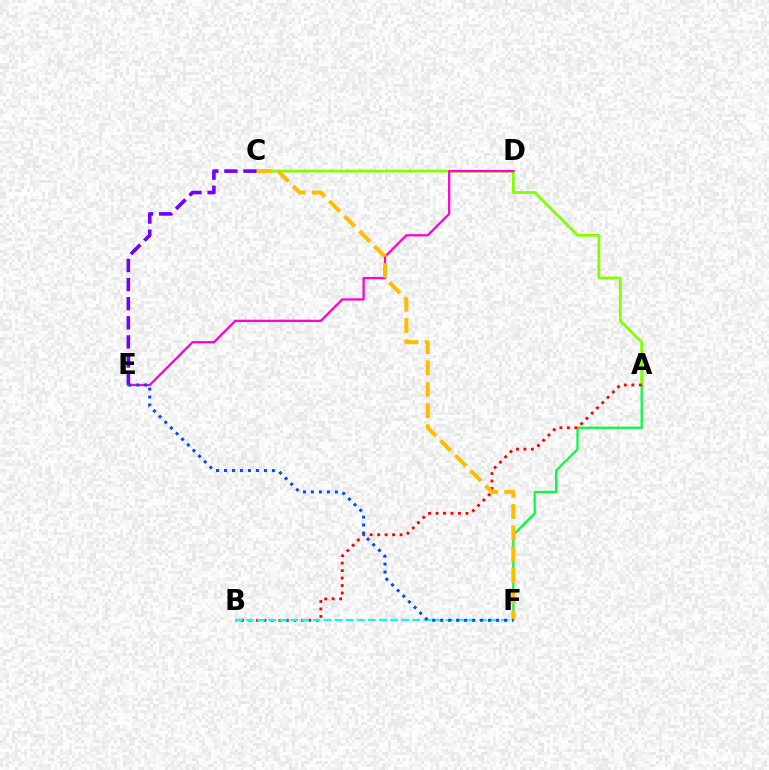{('A', 'C'): [{'color': '#84ff00', 'line_style': 'solid', 'thickness': 2.02}], ('A', 'F'): [{'color': '#00ff39', 'line_style': 'solid', 'thickness': 1.6}], ('C', 'E'): [{'color': '#7200ff', 'line_style': 'dashed', 'thickness': 2.59}], ('D', 'E'): [{'color': '#ff00cf', 'line_style': 'solid', 'thickness': 1.62}], ('A', 'B'): [{'color': '#ff0000', 'line_style': 'dotted', 'thickness': 2.03}], ('B', 'F'): [{'color': '#00fff6', 'line_style': 'dashed', 'thickness': 1.51}], ('C', 'F'): [{'color': '#ffbd00', 'line_style': 'dashed', 'thickness': 2.89}], ('E', 'F'): [{'color': '#004bff', 'line_style': 'dotted', 'thickness': 2.17}]}